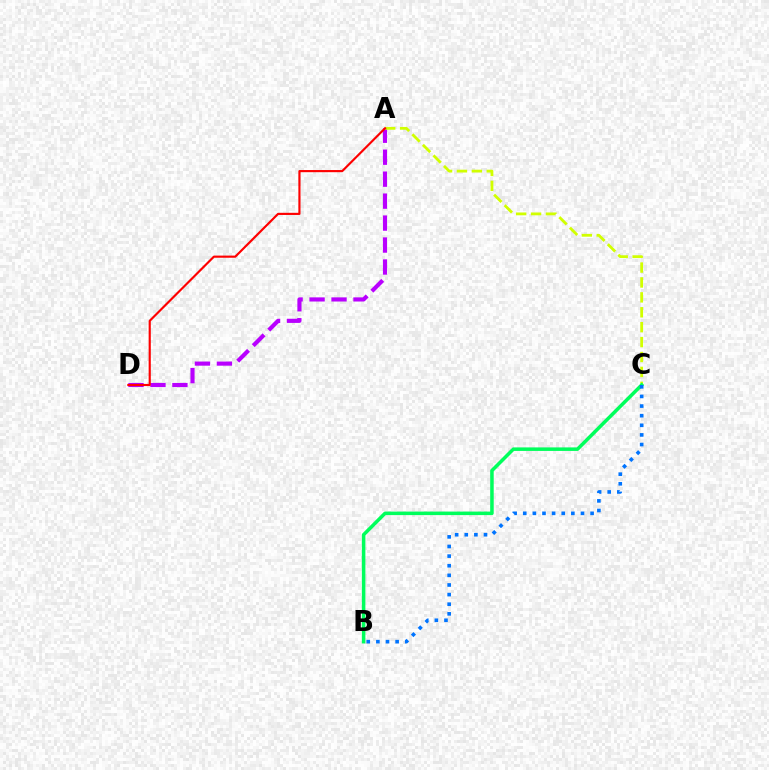{('A', 'D'): [{'color': '#b900ff', 'line_style': 'dashed', 'thickness': 2.98}, {'color': '#ff0000', 'line_style': 'solid', 'thickness': 1.55}], ('A', 'C'): [{'color': '#d1ff00', 'line_style': 'dashed', 'thickness': 2.03}], ('B', 'C'): [{'color': '#00ff5c', 'line_style': 'solid', 'thickness': 2.54}, {'color': '#0074ff', 'line_style': 'dotted', 'thickness': 2.61}]}